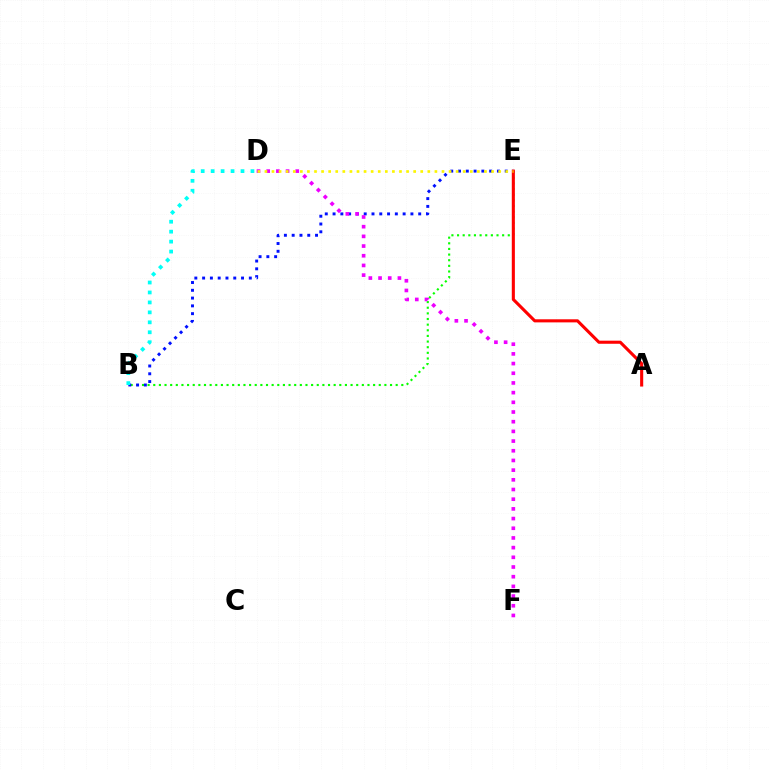{('B', 'E'): [{'color': '#08ff00', 'line_style': 'dotted', 'thickness': 1.53}, {'color': '#0010ff', 'line_style': 'dotted', 'thickness': 2.12}], ('D', 'F'): [{'color': '#ee00ff', 'line_style': 'dotted', 'thickness': 2.63}], ('A', 'E'): [{'color': '#ff0000', 'line_style': 'solid', 'thickness': 2.23}], ('D', 'E'): [{'color': '#fcf500', 'line_style': 'dotted', 'thickness': 1.92}], ('B', 'D'): [{'color': '#00fff6', 'line_style': 'dotted', 'thickness': 2.7}]}